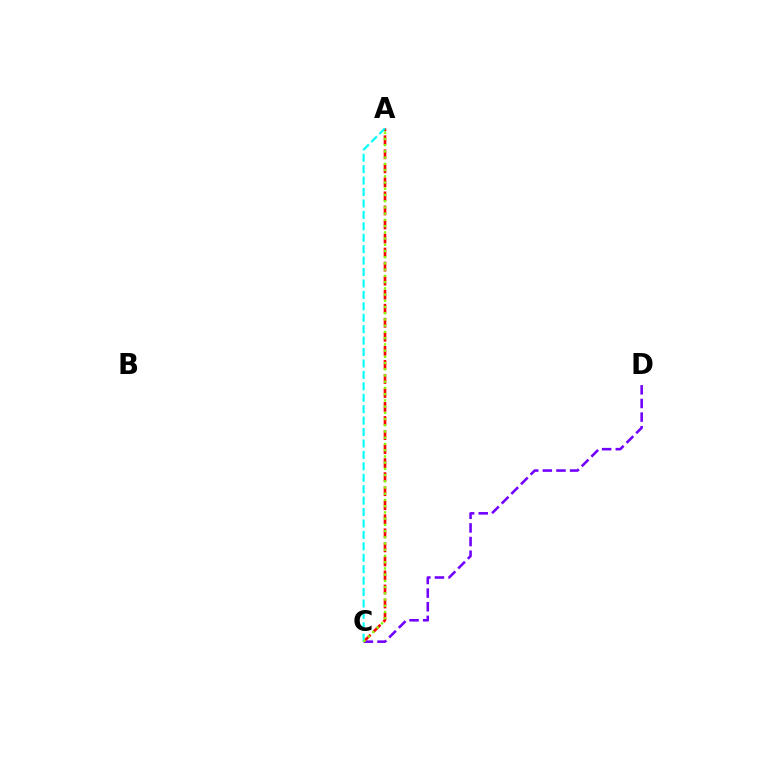{('C', 'D'): [{'color': '#7200ff', 'line_style': 'dashed', 'thickness': 1.85}], ('A', 'C'): [{'color': '#ff0000', 'line_style': 'dashed', 'thickness': 1.91}, {'color': '#00fff6', 'line_style': 'dashed', 'thickness': 1.55}, {'color': '#84ff00', 'line_style': 'dotted', 'thickness': 1.69}]}